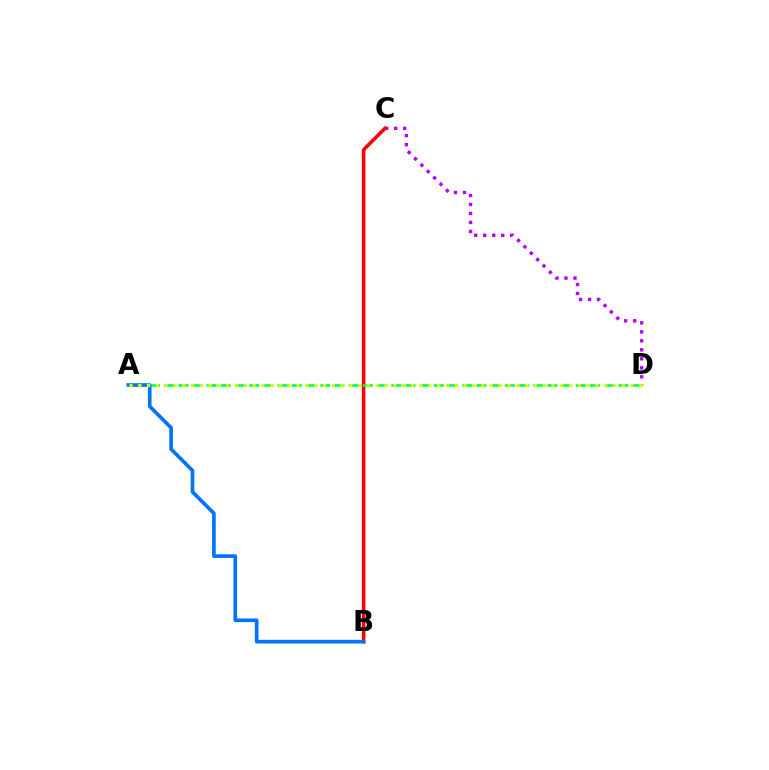{('C', 'D'): [{'color': '#b900ff', 'line_style': 'dotted', 'thickness': 2.44}], ('B', 'C'): [{'color': '#ff0000', 'line_style': 'solid', 'thickness': 2.58}], ('A', 'D'): [{'color': '#00ff5c', 'line_style': 'dashed', 'thickness': 1.93}, {'color': '#d1ff00', 'line_style': 'dotted', 'thickness': 2.39}], ('A', 'B'): [{'color': '#0074ff', 'line_style': 'solid', 'thickness': 2.64}]}